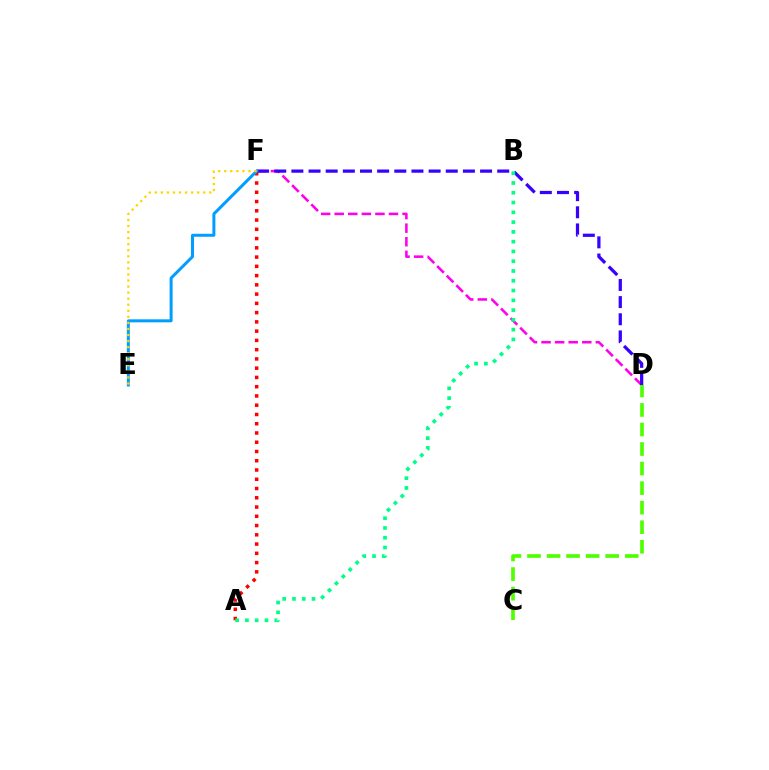{('D', 'F'): [{'color': '#ff00ed', 'line_style': 'dashed', 'thickness': 1.84}, {'color': '#3700ff', 'line_style': 'dashed', 'thickness': 2.33}], ('A', 'F'): [{'color': '#ff0000', 'line_style': 'dotted', 'thickness': 2.52}], ('E', 'F'): [{'color': '#009eff', 'line_style': 'solid', 'thickness': 2.16}, {'color': '#ffd500', 'line_style': 'dotted', 'thickness': 1.65}], ('C', 'D'): [{'color': '#4fff00', 'line_style': 'dashed', 'thickness': 2.65}], ('A', 'B'): [{'color': '#00ff86', 'line_style': 'dotted', 'thickness': 2.66}]}